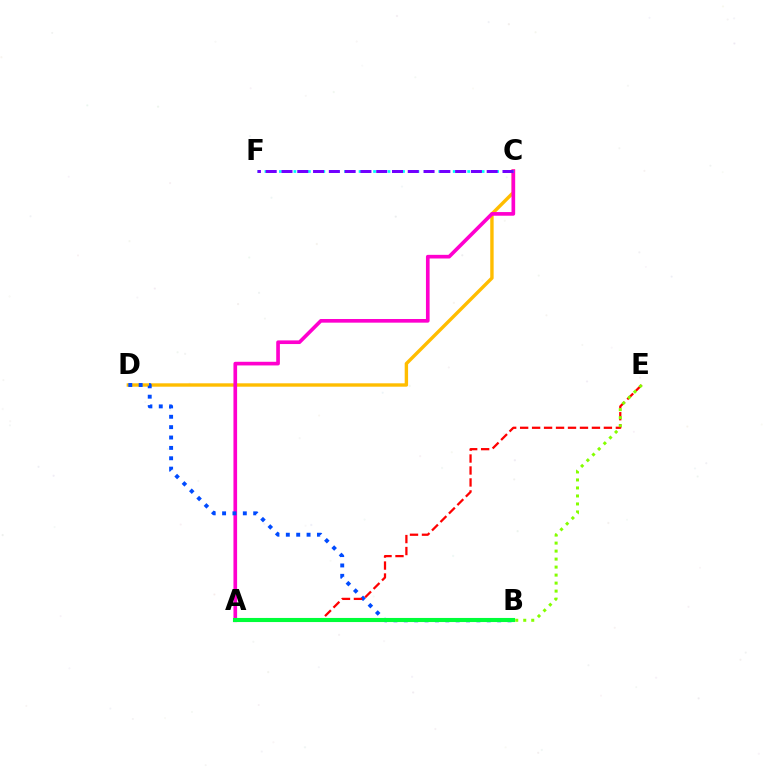{('C', 'D'): [{'color': '#ffbd00', 'line_style': 'solid', 'thickness': 2.44}], ('A', 'C'): [{'color': '#ff00cf', 'line_style': 'solid', 'thickness': 2.63}], ('C', 'F'): [{'color': '#00fff6', 'line_style': 'dotted', 'thickness': 1.97}, {'color': '#7200ff', 'line_style': 'dashed', 'thickness': 2.14}], ('B', 'D'): [{'color': '#004bff', 'line_style': 'dotted', 'thickness': 2.82}], ('A', 'E'): [{'color': '#ff0000', 'line_style': 'dashed', 'thickness': 1.63}], ('A', 'B'): [{'color': '#00ff39', 'line_style': 'solid', 'thickness': 2.95}], ('B', 'E'): [{'color': '#84ff00', 'line_style': 'dotted', 'thickness': 2.17}]}